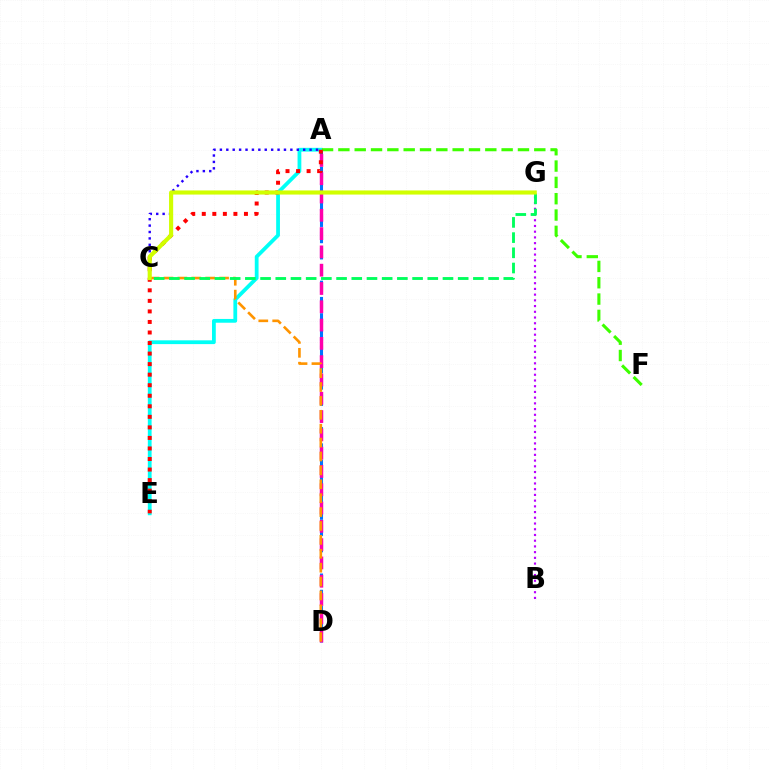{('B', 'G'): [{'color': '#b900ff', 'line_style': 'dotted', 'thickness': 1.55}], ('A', 'E'): [{'color': '#00fff6', 'line_style': 'solid', 'thickness': 2.72}, {'color': '#ff0000', 'line_style': 'dotted', 'thickness': 2.86}], ('A', 'C'): [{'color': '#2500ff', 'line_style': 'dotted', 'thickness': 1.74}], ('A', 'D'): [{'color': '#0074ff', 'line_style': 'dashed', 'thickness': 2.21}, {'color': '#ff00ac', 'line_style': 'dashed', 'thickness': 2.49}], ('A', 'F'): [{'color': '#3dff00', 'line_style': 'dashed', 'thickness': 2.22}], ('C', 'D'): [{'color': '#ff9400', 'line_style': 'dashed', 'thickness': 1.89}], ('C', 'G'): [{'color': '#00ff5c', 'line_style': 'dashed', 'thickness': 2.07}, {'color': '#d1ff00', 'line_style': 'solid', 'thickness': 2.97}]}